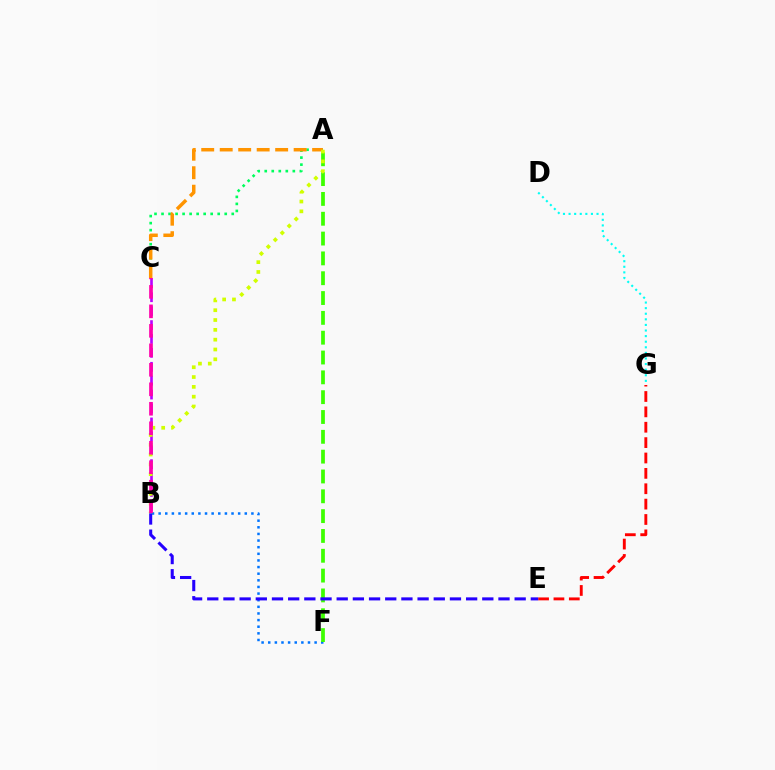{('B', 'F'): [{'color': '#0074ff', 'line_style': 'dotted', 'thickness': 1.8}], ('E', 'G'): [{'color': '#ff0000', 'line_style': 'dashed', 'thickness': 2.09}], ('A', 'C'): [{'color': '#00ff5c', 'line_style': 'dotted', 'thickness': 1.91}, {'color': '#ff9400', 'line_style': 'dashed', 'thickness': 2.51}], ('B', 'C'): [{'color': '#b900ff', 'line_style': 'dashed', 'thickness': 1.89}, {'color': '#ff00ac', 'line_style': 'dashed', 'thickness': 2.65}], ('D', 'G'): [{'color': '#00fff6', 'line_style': 'dotted', 'thickness': 1.52}], ('A', 'F'): [{'color': '#3dff00', 'line_style': 'dashed', 'thickness': 2.69}], ('A', 'B'): [{'color': '#d1ff00', 'line_style': 'dotted', 'thickness': 2.67}], ('B', 'E'): [{'color': '#2500ff', 'line_style': 'dashed', 'thickness': 2.2}]}